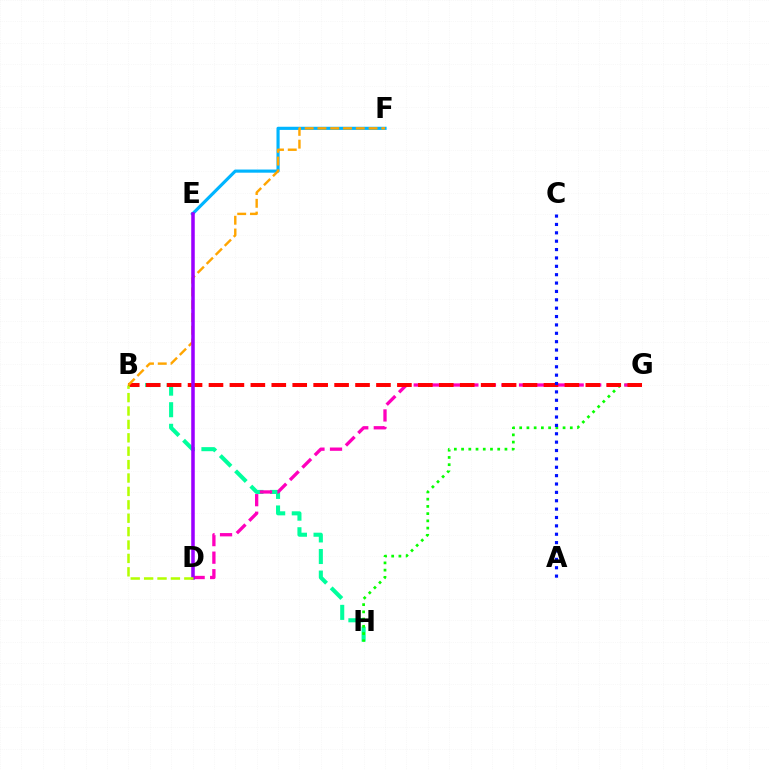{('E', 'F'): [{'color': '#00b5ff', 'line_style': 'solid', 'thickness': 2.27}], ('B', 'H'): [{'color': '#00ff9d', 'line_style': 'dashed', 'thickness': 2.93}], ('G', 'H'): [{'color': '#08ff00', 'line_style': 'dotted', 'thickness': 1.96}], ('D', 'G'): [{'color': '#ff00bd', 'line_style': 'dashed', 'thickness': 2.38}], ('B', 'G'): [{'color': '#ff0000', 'line_style': 'dashed', 'thickness': 2.84}], ('B', 'F'): [{'color': '#ffa500', 'line_style': 'dashed', 'thickness': 1.74}], ('D', 'E'): [{'color': '#9b00ff', 'line_style': 'solid', 'thickness': 2.54}], ('B', 'D'): [{'color': '#b3ff00', 'line_style': 'dashed', 'thickness': 1.82}], ('A', 'C'): [{'color': '#0010ff', 'line_style': 'dotted', 'thickness': 2.27}]}